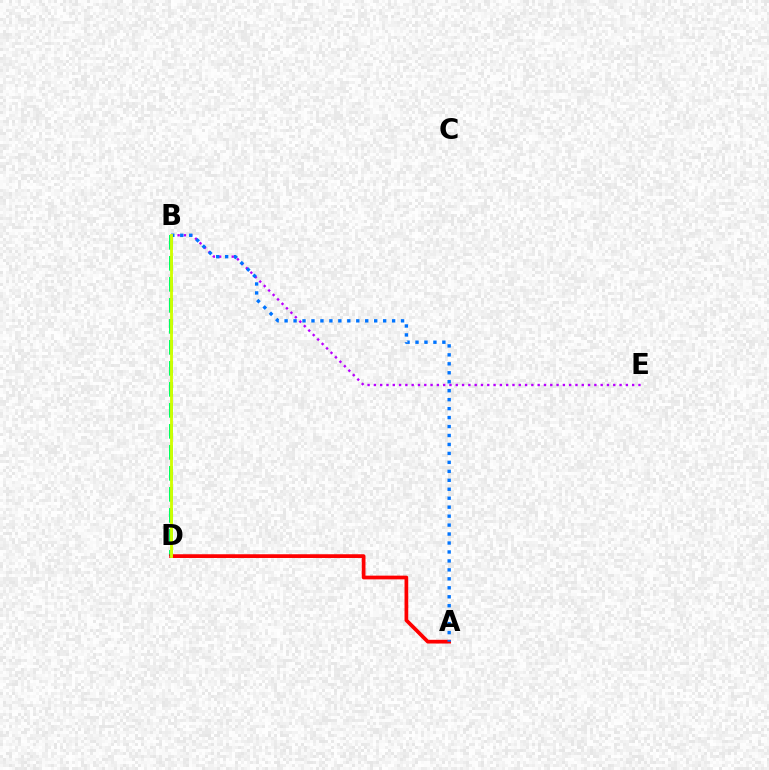{('B', 'E'): [{'color': '#b900ff', 'line_style': 'dotted', 'thickness': 1.71}], ('B', 'D'): [{'color': '#00ff5c', 'line_style': 'dashed', 'thickness': 2.85}, {'color': '#d1ff00', 'line_style': 'solid', 'thickness': 2.05}], ('A', 'D'): [{'color': '#ff0000', 'line_style': 'solid', 'thickness': 2.68}], ('A', 'B'): [{'color': '#0074ff', 'line_style': 'dotted', 'thickness': 2.43}]}